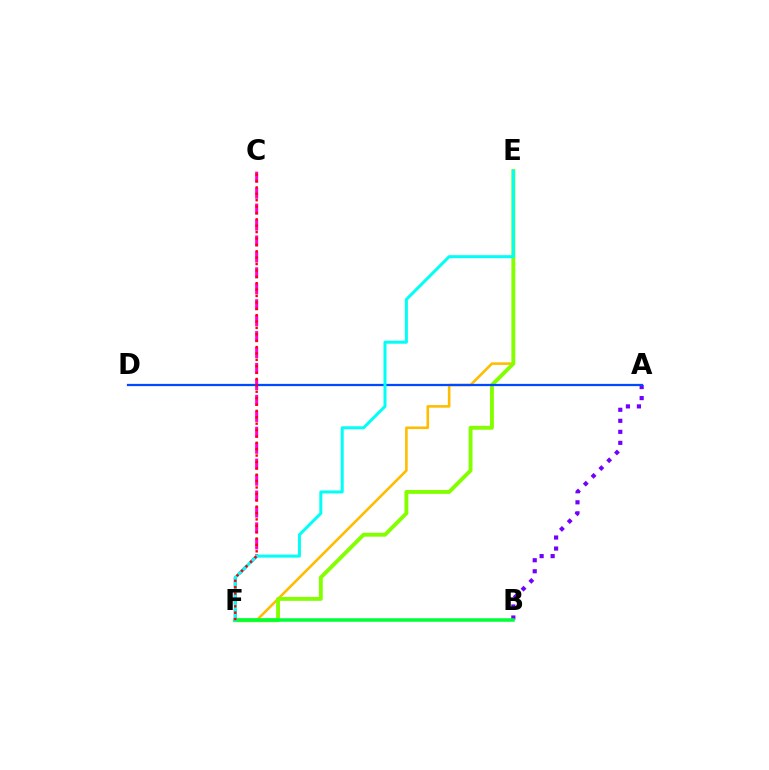{('E', 'F'): [{'color': '#ffbd00', 'line_style': 'solid', 'thickness': 1.88}, {'color': '#84ff00', 'line_style': 'solid', 'thickness': 2.8}, {'color': '#00fff6', 'line_style': 'solid', 'thickness': 2.16}], ('C', 'F'): [{'color': '#ff00cf', 'line_style': 'dashed', 'thickness': 2.17}, {'color': '#ff0000', 'line_style': 'dotted', 'thickness': 1.73}], ('A', 'B'): [{'color': '#7200ff', 'line_style': 'dotted', 'thickness': 3.0}], ('A', 'D'): [{'color': '#004bff', 'line_style': 'solid', 'thickness': 1.63}], ('B', 'F'): [{'color': '#00ff39', 'line_style': 'solid', 'thickness': 2.55}]}